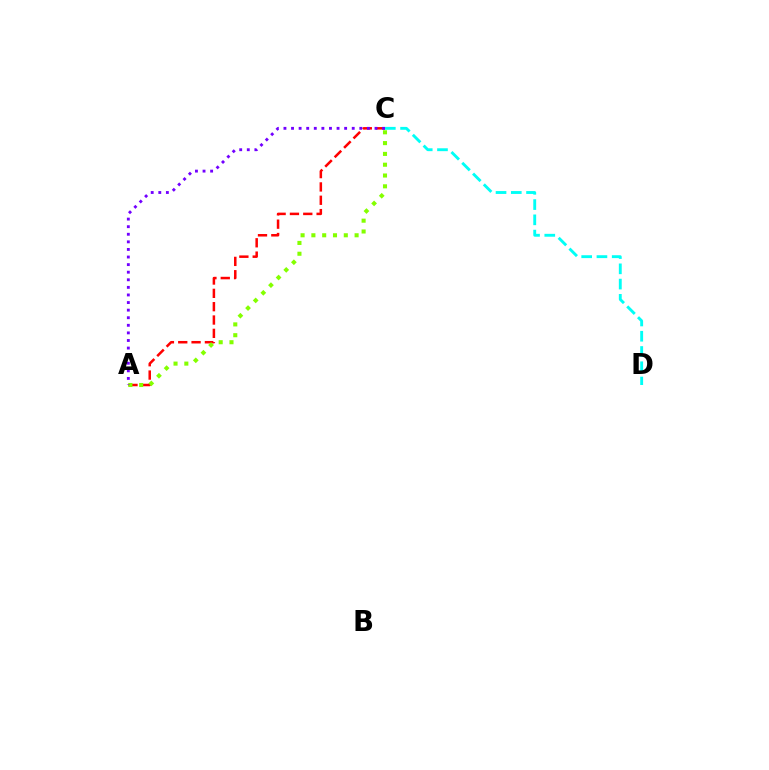{('A', 'C'): [{'color': '#ff0000', 'line_style': 'dashed', 'thickness': 1.81}, {'color': '#84ff00', 'line_style': 'dotted', 'thickness': 2.94}, {'color': '#7200ff', 'line_style': 'dotted', 'thickness': 2.06}], ('C', 'D'): [{'color': '#00fff6', 'line_style': 'dashed', 'thickness': 2.07}]}